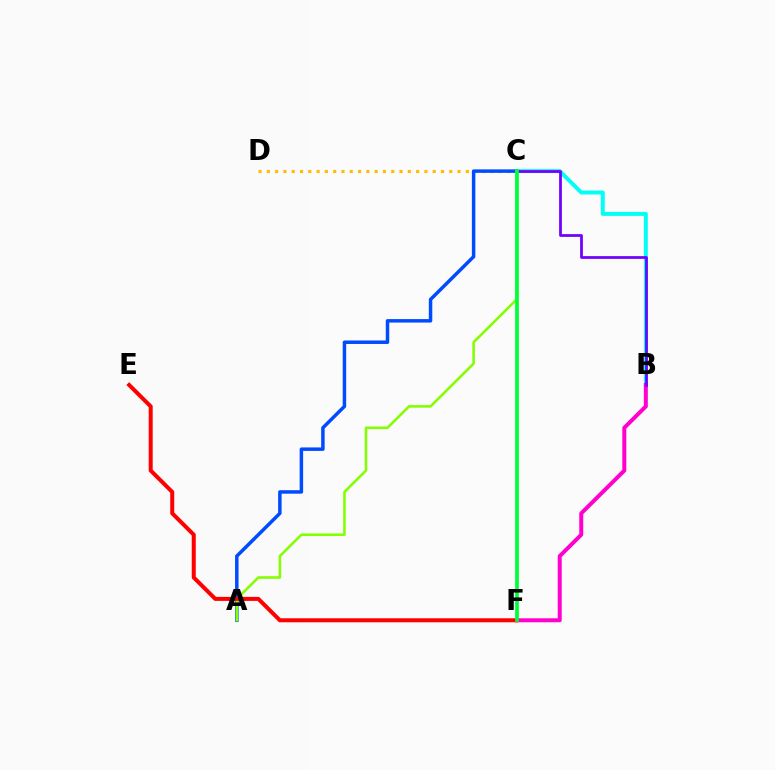{('B', 'C'): [{'color': '#00fff6', 'line_style': 'solid', 'thickness': 2.86}, {'color': '#7200ff', 'line_style': 'solid', 'thickness': 1.98}], ('B', 'F'): [{'color': '#ff00cf', 'line_style': 'solid', 'thickness': 2.87}], ('C', 'D'): [{'color': '#ffbd00', 'line_style': 'dotted', 'thickness': 2.25}], ('A', 'C'): [{'color': '#004bff', 'line_style': 'solid', 'thickness': 2.51}, {'color': '#84ff00', 'line_style': 'solid', 'thickness': 1.85}], ('E', 'F'): [{'color': '#ff0000', 'line_style': 'solid', 'thickness': 2.89}], ('C', 'F'): [{'color': '#00ff39', 'line_style': 'solid', 'thickness': 2.68}]}